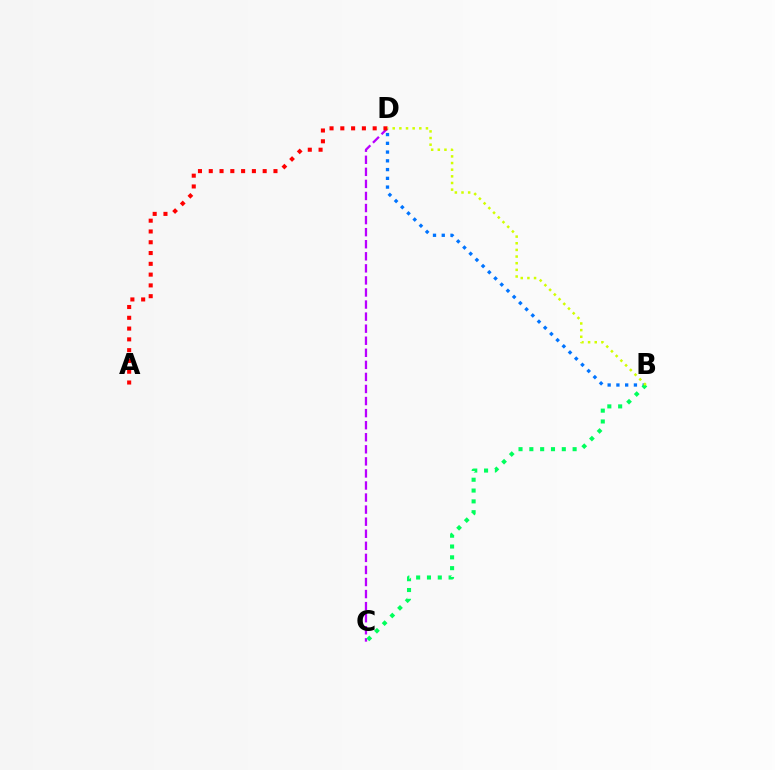{('C', 'D'): [{'color': '#b900ff', 'line_style': 'dashed', 'thickness': 1.64}], ('B', 'D'): [{'color': '#0074ff', 'line_style': 'dotted', 'thickness': 2.38}, {'color': '#d1ff00', 'line_style': 'dotted', 'thickness': 1.81}], ('B', 'C'): [{'color': '#00ff5c', 'line_style': 'dotted', 'thickness': 2.94}], ('A', 'D'): [{'color': '#ff0000', 'line_style': 'dotted', 'thickness': 2.93}]}